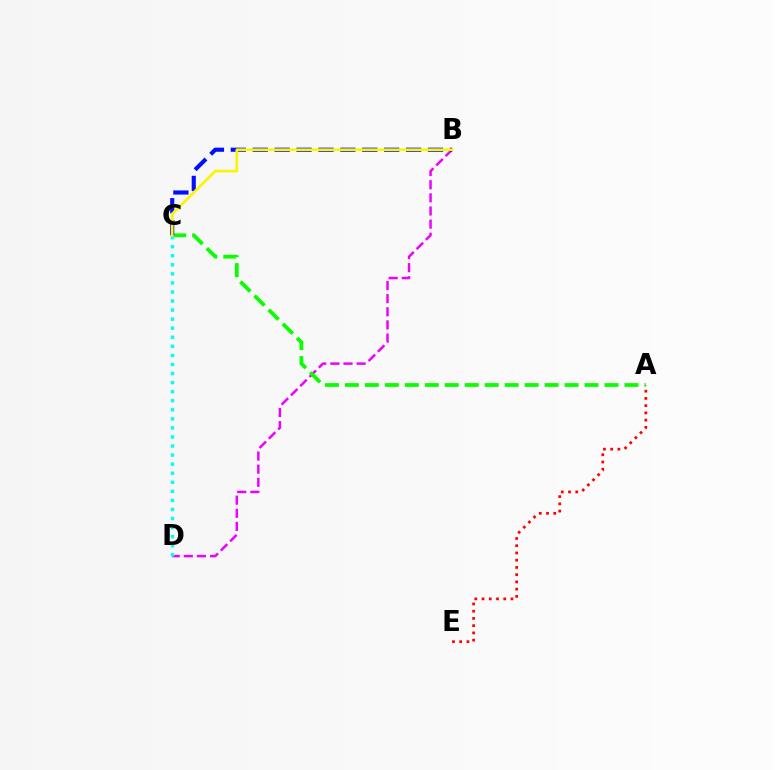{('A', 'E'): [{'color': '#ff0000', 'line_style': 'dotted', 'thickness': 1.97}], ('B', 'D'): [{'color': '#ee00ff', 'line_style': 'dashed', 'thickness': 1.78}], ('A', 'C'): [{'color': '#08ff00', 'line_style': 'dashed', 'thickness': 2.71}], ('B', 'C'): [{'color': '#0010ff', 'line_style': 'dashed', 'thickness': 2.98}, {'color': '#fcf500', 'line_style': 'solid', 'thickness': 1.93}], ('C', 'D'): [{'color': '#00fff6', 'line_style': 'dotted', 'thickness': 2.46}]}